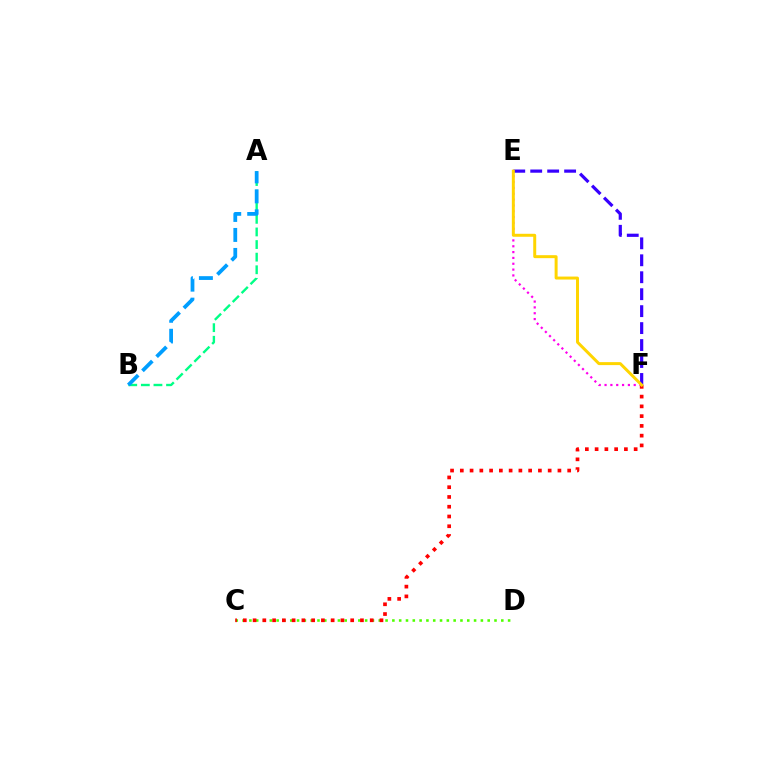{('E', 'F'): [{'color': '#3700ff', 'line_style': 'dashed', 'thickness': 2.3}, {'color': '#ff00ed', 'line_style': 'dotted', 'thickness': 1.59}, {'color': '#ffd500', 'line_style': 'solid', 'thickness': 2.14}], ('A', 'B'): [{'color': '#00ff86', 'line_style': 'dashed', 'thickness': 1.71}, {'color': '#009eff', 'line_style': 'dashed', 'thickness': 2.72}], ('C', 'D'): [{'color': '#4fff00', 'line_style': 'dotted', 'thickness': 1.85}], ('C', 'F'): [{'color': '#ff0000', 'line_style': 'dotted', 'thickness': 2.65}]}